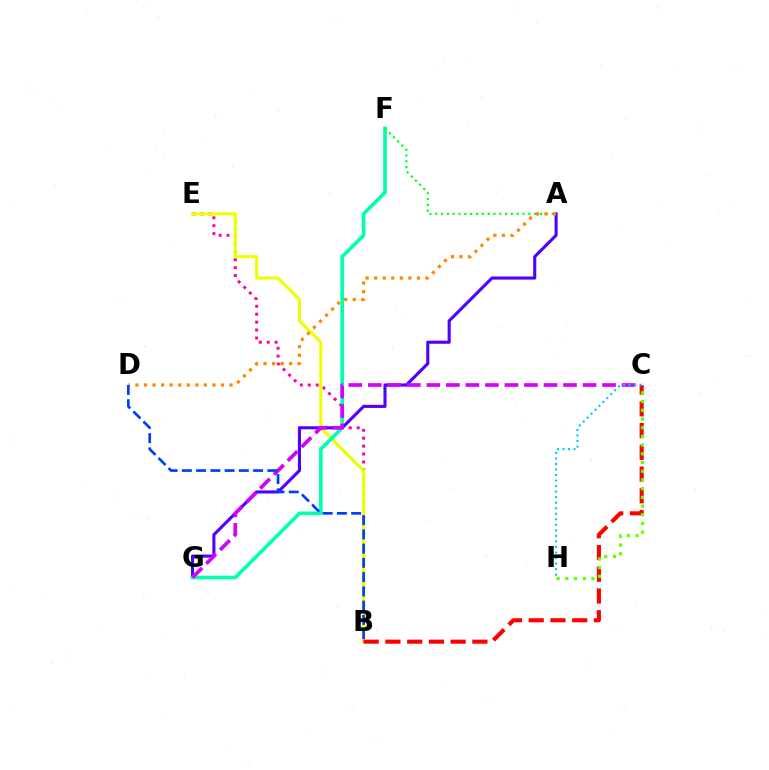{('B', 'E'): [{'color': '#ff00a0', 'line_style': 'dotted', 'thickness': 2.15}, {'color': '#eeff00', 'line_style': 'solid', 'thickness': 2.23}], ('A', 'G'): [{'color': '#4f00ff', 'line_style': 'solid', 'thickness': 2.23}], ('B', 'C'): [{'color': '#ff0000', 'line_style': 'dashed', 'thickness': 2.95}], ('C', 'H'): [{'color': '#66ff00', 'line_style': 'dotted', 'thickness': 2.37}, {'color': '#00c7ff', 'line_style': 'dotted', 'thickness': 1.5}], ('F', 'G'): [{'color': '#00ffaf', 'line_style': 'solid', 'thickness': 2.62}], ('A', 'F'): [{'color': '#00ff27', 'line_style': 'dotted', 'thickness': 1.58}], ('C', 'G'): [{'color': '#d600ff', 'line_style': 'dashed', 'thickness': 2.65}], ('A', 'D'): [{'color': '#ff8800', 'line_style': 'dotted', 'thickness': 2.33}], ('B', 'D'): [{'color': '#003fff', 'line_style': 'dashed', 'thickness': 1.94}]}